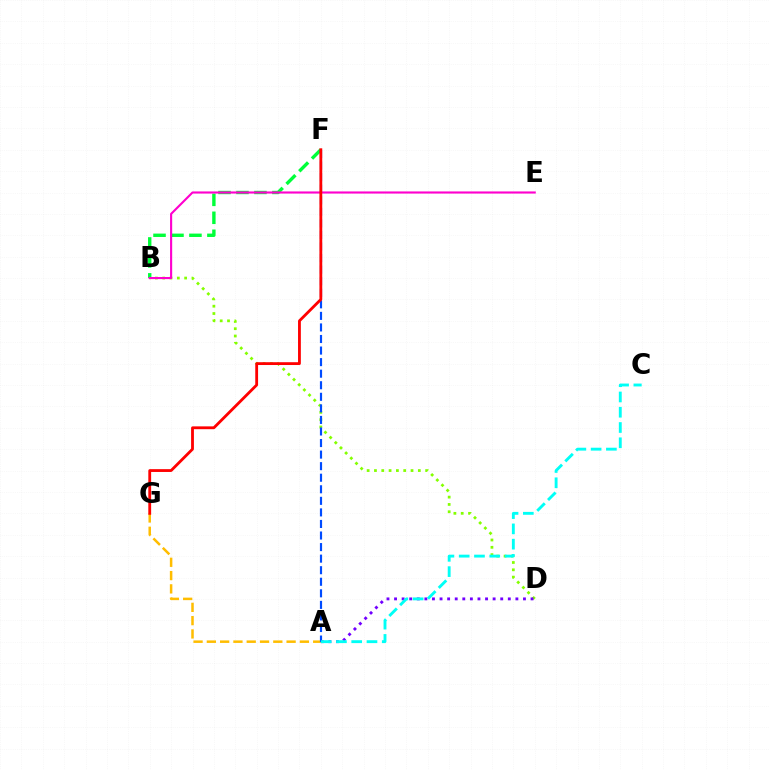{('A', 'G'): [{'color': '#ffbd00', 'line_style': 'dashed', 'thickness': 1.81}], ('B', 'D'): [{'color': '#84ff00', 'line_style': 'dotted', 'thickness': 1.99}], ('A', 'D'): [{'color': '#7200ff', 'line_style': 'dotted', 'thickness': 2.06}], ('B', 'F'): [{'color': '#00ff39', 'line_style': 'dashed', 'thickness': 2.44}], ('A', 'F'): [{'color': '#004bff', 'line_style': 'dashed', 'thickness': 1.57}], ('A', 'C'): [{'color': '#00fff6', 'line_style': 'dashed', 'thickness': 2.07}], ('B', 'E'): [{'color': '#ff00cf', 'line_style': 'solid', 'thickness': 1.53}], ('F', 'G'): [{'color': '#ff0000', 'line_style': 'solid', 'thickness': 2.03}]}